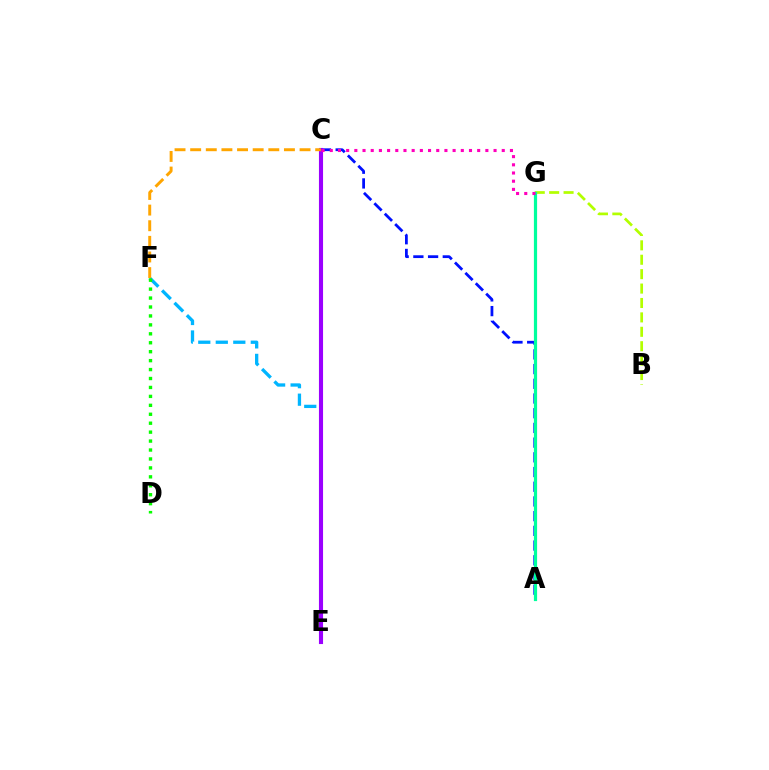{('A', 'G'): [{'color': '#ff0000', 'line_style': 'dashed', 'thickness': 1.93}, {'color': '#00ff9d', 'line_style': 'solid', 'thickness': 2.3}], ('A', 'C'): [{'color': '#0010ff', 'line_style': 'dashed', 'thickness': 2.0}], ('B', 'G'): [{'color': '#b3ff00', 'line_style': 'dashed', 'thickness': 1.96}], ('E', 'F'): [{'color': '#00b5ff', 'line_style': 'dashed', 'thickness': 2.38}], ('D', 'F'): [{'color': '#08ff00', 'line_style': 'dotted', 'thickness': 2.43}], ('C', 'E'): [{'color': '#9b00ff', 'line_style': 'solid', 'thickness': 2.95}], ('C', 'F'): [{'color': '#ffa500', 'line_style': 'dashed', 'thickness': 2.12}], ('C', 'G'): [{'color': '#ff00bd', 'line_style': 'dotted', 'thickness': 2.23}]}